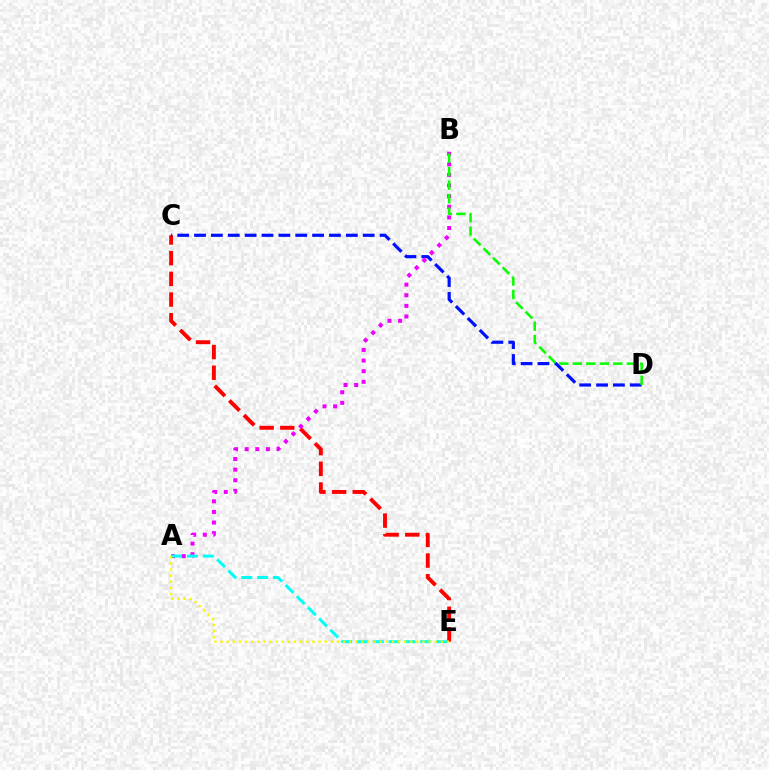{('C', 'E'): [{'color': '#ff0000', 'line_style': 'dashed', 'thickness': 2.81}], ('C', 'D'): [{'color': '#0010ff', 'line_style': 'dashed', 'thickness': 2.29}], ('A', 'B'): [{'color': '#ee00ff', 'line_style': 'dotted', 'thickness': 2.88}], ('B', 'D'): [{'color': '#08ff00', 'line_style': 'dashed', 'thickness': 1.83}], ('A', 'E'): [{'color': '#00fff6', 'line_style': 'dashed', 'thickness': 2.15}, {'color': '#fcf500', 'line_style': 'dotted', 'thickness': 1.66}]}